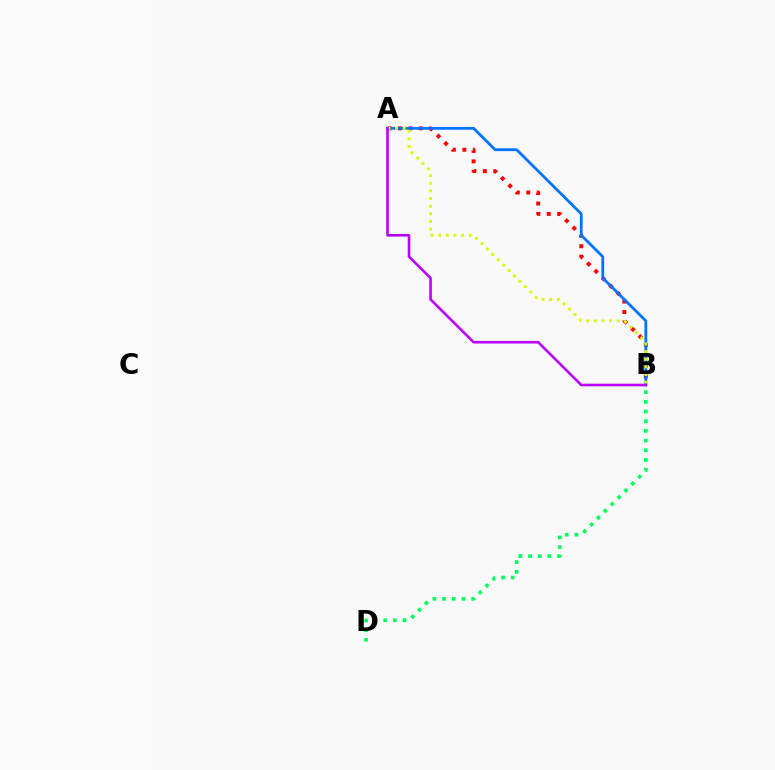{('A', 'B'): [{'color': '#ff0000', 'line_style': 'dotted', 'thickness': 2.84}, {'color': '#0074ff', 'line_style': 'solid', 'thickness': 2.0}, {'color': '#d1ff00', 'line_style': 'dotted', 'thickness': 2.07}, {'color': '#b900ff', 'line_style': 'solid', 'thickness': 1.87}], ('B', 'D'): [{'color': '#00ff5c', 'line_style': 'dotted', 'thickness': 2.63}]}